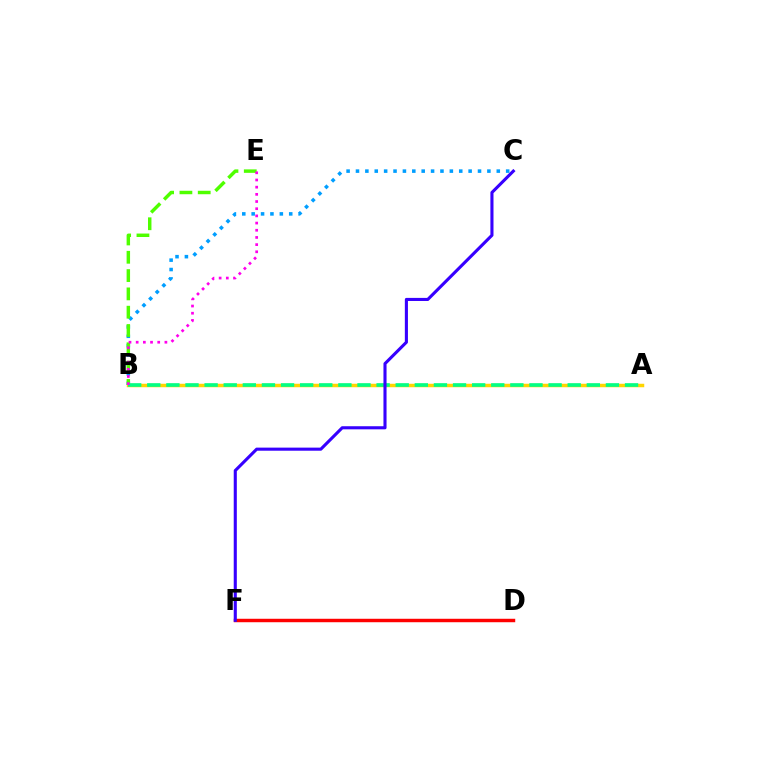{('B', 'C'): [{'color': '#009eff', 'line_style': 'dotted', 'thickness': 2.55}], ('D', 'F'): [{'color': '#ff0000', 'line_style': 'solid', 'thickness': 2.49}], ('A', 'B'): [{'color': '#ffd500', 'line_style': 'solid', 'thickness': 2.51}, {'color': '#00ff86', 'line_style': 'dashed', 'thickness': 2.6}], ('B', 'E'): [{'color': '#4fff00', 'line_style': 'dashed', 'thickness': 2.49}, {'color': '#ff00ed', 'line_style': 'dotted', 'thickness': 1.95}], ('C', 'F'): [{'color': '#3700ff', 'line_style': 'solid', 'thickness': 2.23}]}